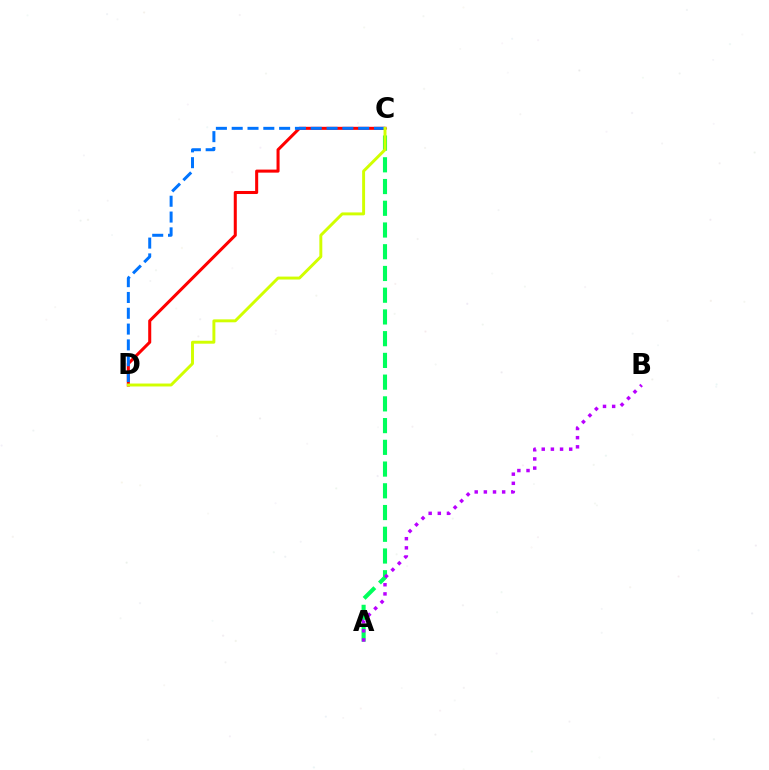{('A', 'C'): [{'color': '#00ff5c', 'line_style': 'dashed', 'thickness': 2.95}], ('C', 'D'): [{'color': '#ff0000', 'line_style': 'solid', 'thickness': 2.19}, {'color': '#0074ff', 'line_style': 'dashed', 'thickness': 2.15}, {'color': '#d1ff00', 'line_style': 'solid', 'thickness': 2.11}], ('A', 'B'): [{'color': '#b900ff', 'line_style': 'dotted', 'thickness': 2.49}]}